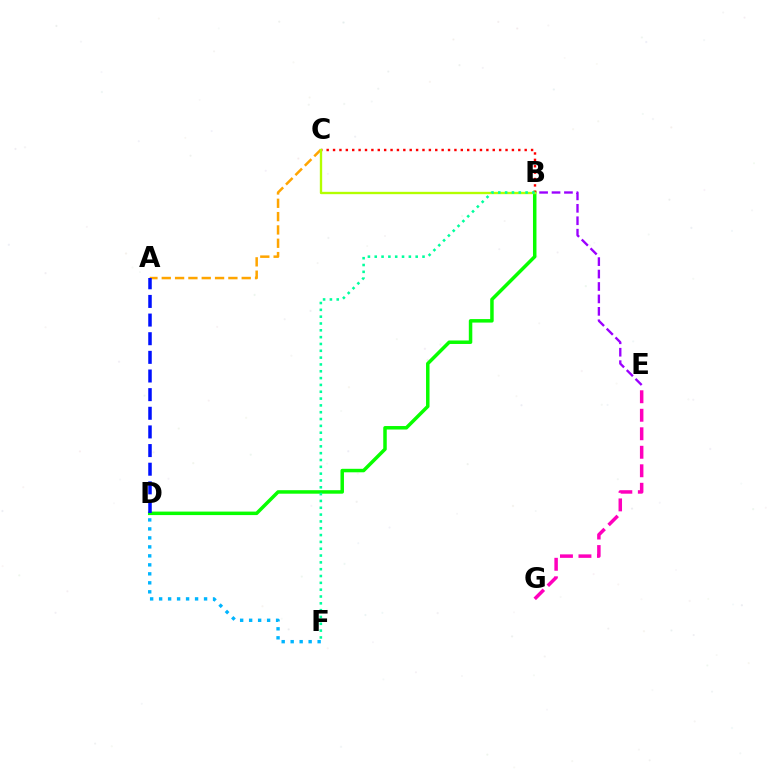{('A', 'C'): [{'color': '#ffa500', 'line_style': 'dashed', 'thickness': 1.81}], ('B', 'E'): [{'color': '#9b00ff', 'line_style': 'dashed', 'thickness': 1.69}], ('B', 'D'): [{'color': '#08ff00', 'line_style': 'solid', 'thickness': 2.51}], ('B', 'C'): [{'color': '#ff0000', 'line_style': 'dotted', 'thickness': 1.74}, {'color': '#b3ff00', 'line_style': 'solid', 'thickness': 1.69}], ('E', 'G'): [{'color': '#ff00bd', 'line_style': 'dashed', 'thickness': 2.51}], ('D', 'F'): [{'color': '#00b5ff', 'line_style': 'dotted', 'thickness': 2.44}], ('A', 'D'): [{'color': '#0010ff', 'line_style': 'dashed', 'thickness': 2.53}], ('B', 'F'): [{'color': '#00ff9d', 'line_style': 'dotted', 'thickness': 1.85}]}